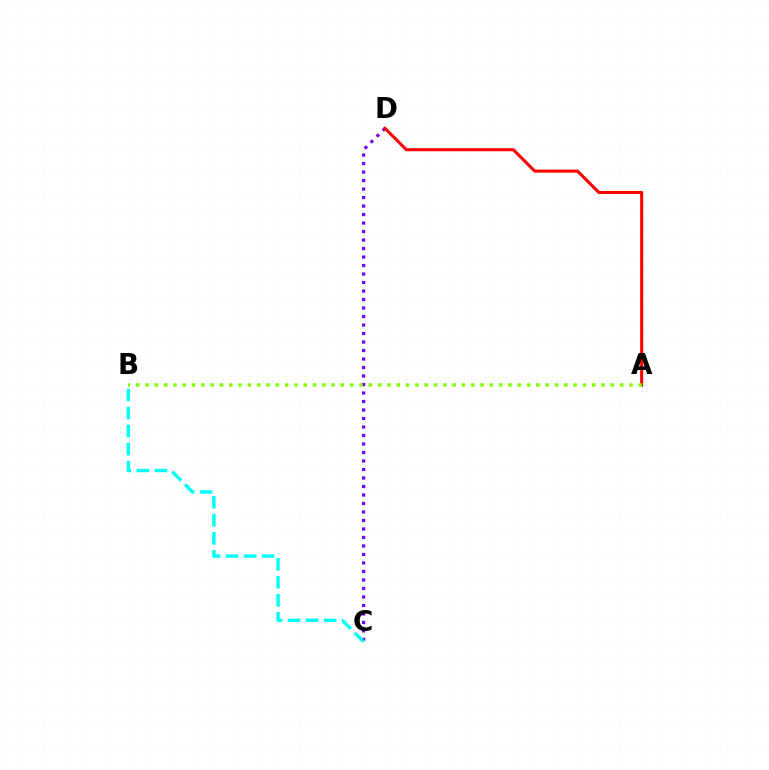{('C', 'D'): [{'color': '#7200ff', 'line_style': 'dotted', 'thickness': 2.31}], ('A', 'D'): [{'color': '#ff0000', 'line_style': 'solid', 'thickness': 2.21}], ('B', 'C'): [{'color': '#00fff6', 'line_style': 'dashed', 'thickness': 2.45}], ('A', 'B'): [{'color': '#84ff00', 'line_style': 'dotted', 'thickness': 2.53}]}